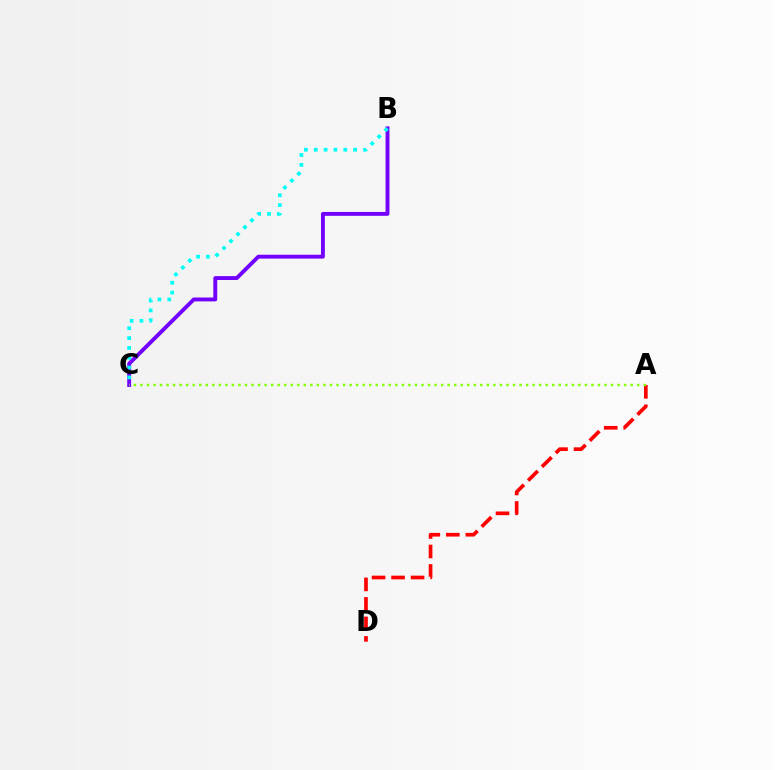{('B', 'C'): [{'color': '#7200ff', 'line_style': 'solid', 'thickness': 2.8}, {'color': '#00fff6', 'line_style': 'dotted', 'thickness': 2.67}], ('A', 'D'): [{'color': '#ff0000', 'line_style': 'dashed', 'thickness': 2.65}], ('A', 'C'): [{'color': '#84ff00', 'line_style': 'dotted', 'thickness': 1.78}]}